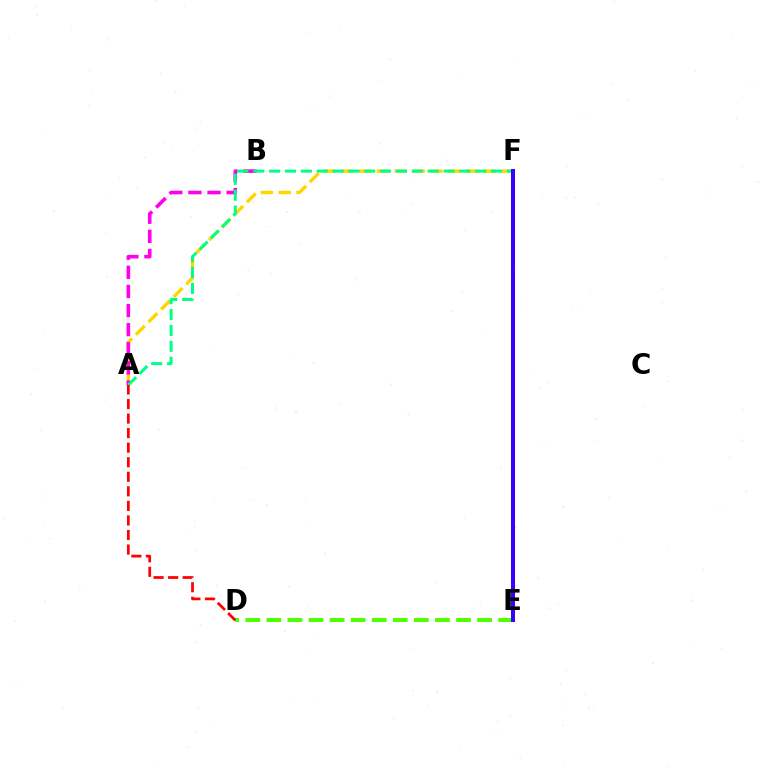{('E', 'F'): [{'color': '#009eff', 'line_style': 'dotted', 'thickness': 2.82}, {'color': '#3700ff', 'line_style': 'solid', 'thickness': 2.89}], ('A', 'F'): [{'color': '#ffd500', 'line_style': 'dashed', 'thickness': 2.42}, {'color': '#00ff86', 'line_style': 'dashed', 'thickness': 2.15}], ('A', 'B'): [{'color': '#ff00ed', 'line_style': 'dashed', 'thickness': 2.6}], ('D', 'E'): [{'color': '#4fff00', 'line_style': 'dashed', 'thickness': 2.86}], ('A', 'D'): [{'color': '#ff0000', 'line_style': 'dashed', 'thickness': 1.98}]}